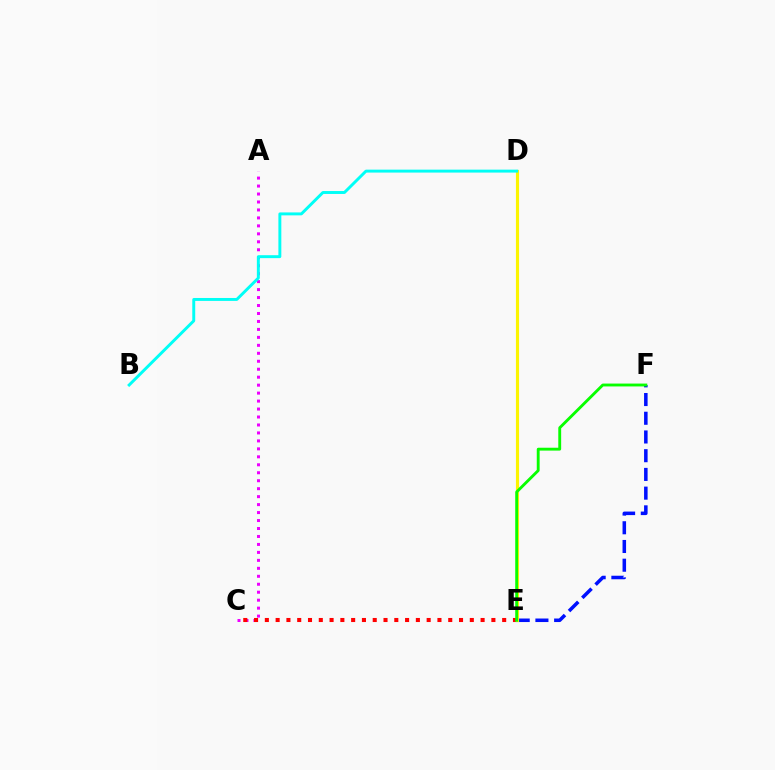{('E', 'F'): [{'color': '#0010ff', 'line_style': 'dashed', 'thickness': 2.54}, {'color': '#08ff00', 'line_style': 'solid', 'thickness': 2.06}], ('A', 'C'): [{'color': '#ee00ff', 'line_style': 'dotted', 'thickness': 2.16}], ('C', 'E'): [{'color': '#ff0000', 'line_style': 'dotted', 'thickness': 2.93}], ('D', 'E'): [{'color': '#fcf500', 'line_style': 'solid', 'thickness': 2.26}], ('B', 'D'): [{'color': '#00fff6', 'line_style': 'solid', 'thickness': 2.11}]}